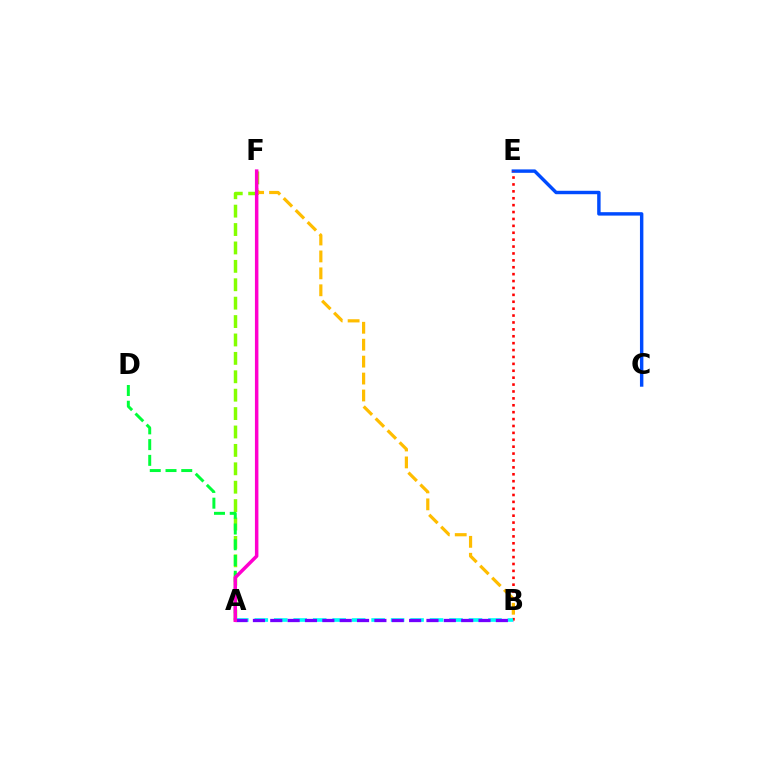{('C', 'E'): [{'color': '#004bff', 'line_style': 'solid', 'thickness': 2.47}], ('A', 'F'): [{'color': '#84ff00', 'line_style': 'dashed', 'thickness': 2.5}, {'color': '#ff00cf', 'line_style': 'solid', 'thickness': 2.51}], ('B', 'E'): [{'color': '#ff0000', 'line_style': 'dotted', 'thickness': 1.87}], ('B', 'F'): [{'color': '#ffbd00', 'line_style': 'dashed', 'thickness': 2.3}], ('A', 'D'): [{'color': '#00ff39', 'line_style': 'dashed', 'thickness': 2.14}], ('A', 'B'): [{'color': '#00fff6', 'line_style': 'dashed', 'thickness': 2.65}, {'color': '#7200ff', 'line_style': 'dashed', 'thickness': 2.36}]}